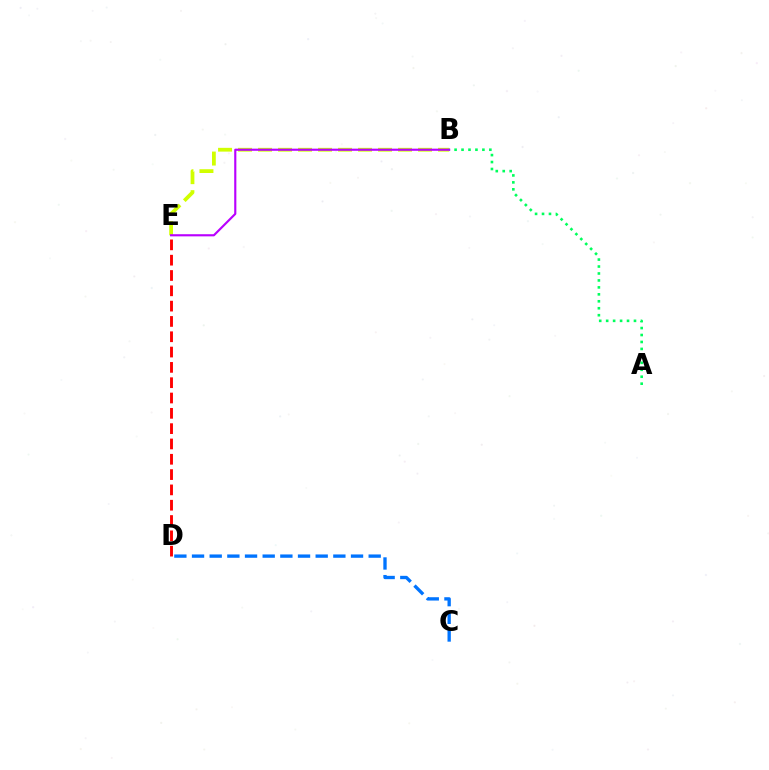{('D', 'E'): [{'color': '#ff0000', 'line_style': 'dashed', 'thickness': 2.08}], ('C', 'D'): [{'color': '#0074ff', 'line_style': 'dashed', 'thickness': 2.4}], ('A', 'B'): [{'color': '#00ff5c', 'line_style': 'dotted', 'thickness': 1.89}], ('B', 'E'): [{'color': '#d1ff00', 'line_style': 'dashed', 'thickness': 2.72}, {'color': '#b900ff', 'line_style': 'solid', 'thickness': 1.55}]}